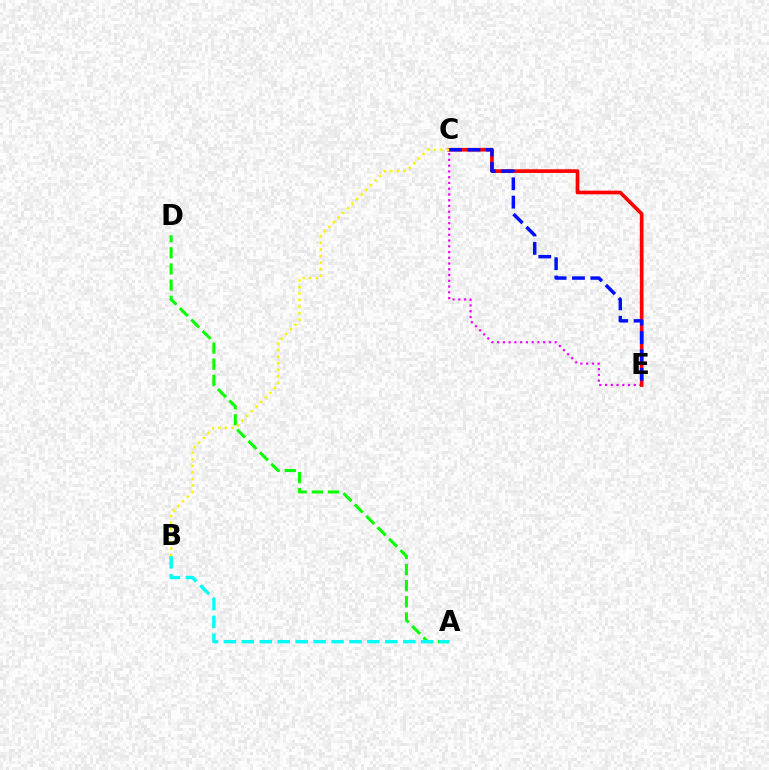{('C', 'E'): [{'color': '#ee00ff', 'line_style': 'dotted', 'thickness': 1.56}, {'color': '#ff0000', 'line_style': 'solid', 'thickness': 2.64}, {'color': '#0010ff', 'line_style': 'dashed', 'thickness': 2.49}], ('A', 'D'): [{'color': '#08ff00', 'line_style': 'dashed', 'thickness': 2.19}], ('A', 'B'): [{'color': '#00fff6', 'line_style': 'dashed', 'thickness': 2.44}], ('B', 'C'): [{'color': '#fcf500', 'line_style': 'dotted', 'thickness': 1.78}]}